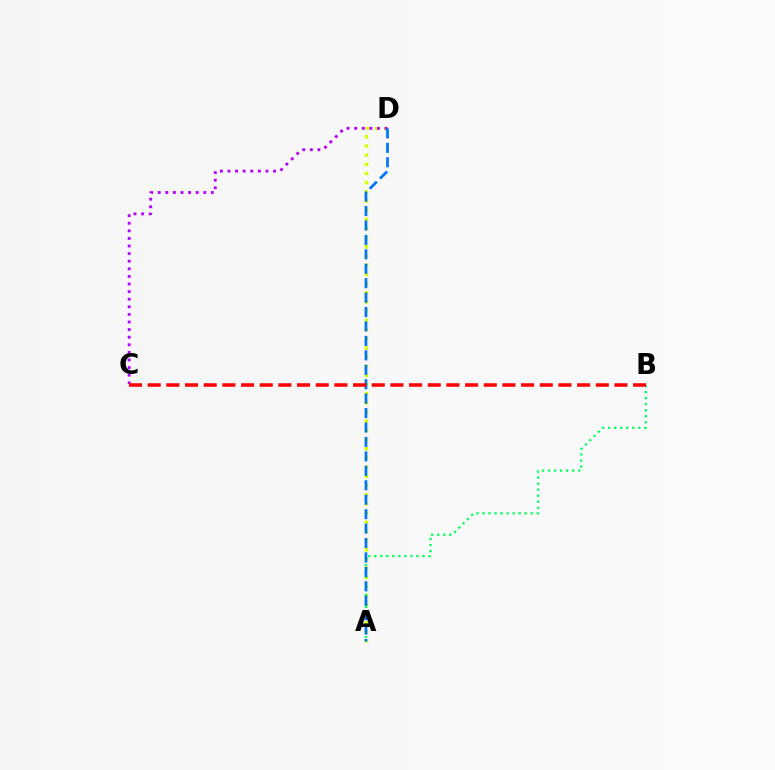{('A', 'D'): [{'color': '#d1ff00', 'line_style': 'dotted', 'thickness': 2.49}, {'color': '#0074ff', 'line_style': 'dashed', 'thickness': 1.96}], ('C', 'D'): [{'color': '#b900ff', 'line_style': 'dotted', 'thickness': 2.06}], ('A', 'B'): [{'color': '#00ff5c', 'line_style': 'dotted', 'thickness': 1.64}], ('B', 'C'): [{'color': '#ff0000', 'line_style': 'dashed', 'thickness': 2.54}]}